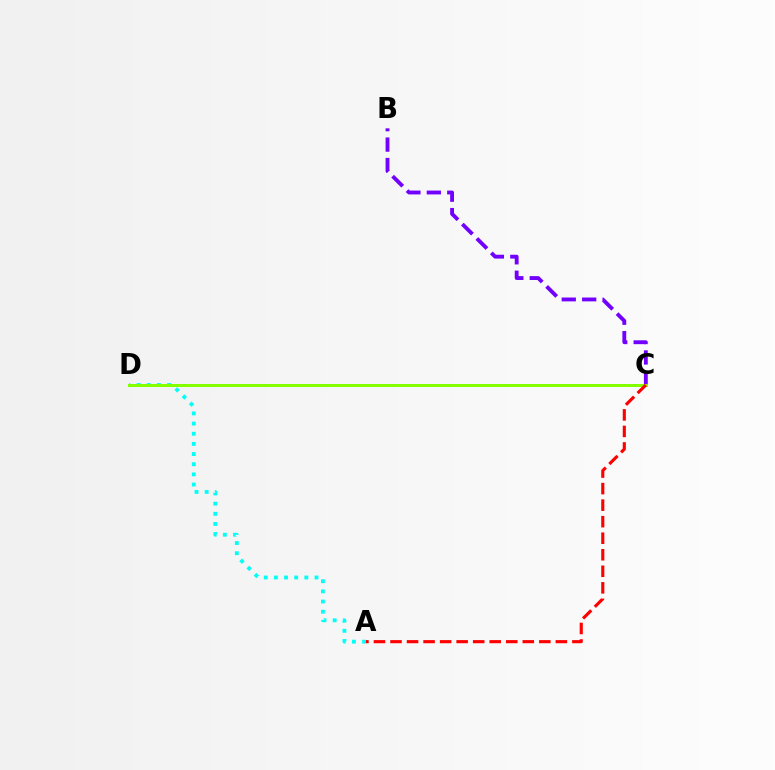{('A', 'D'): [{'color': '#00fff6', 'line_style': 'dotted', 'thickness': 2.76}], ('B', 'C'): [{'color': '#7200ff', 'line_style': 'dashed', 'thickness': 2.77}], ('C', 'D'): [{'color': '#84ff00', 'line_style': 'solid', 'thickness': 2.16}], ('A', 'C'): [{'color': '#ff0000', 'line_style': 'dashed', 'thickness': 2.25}]}